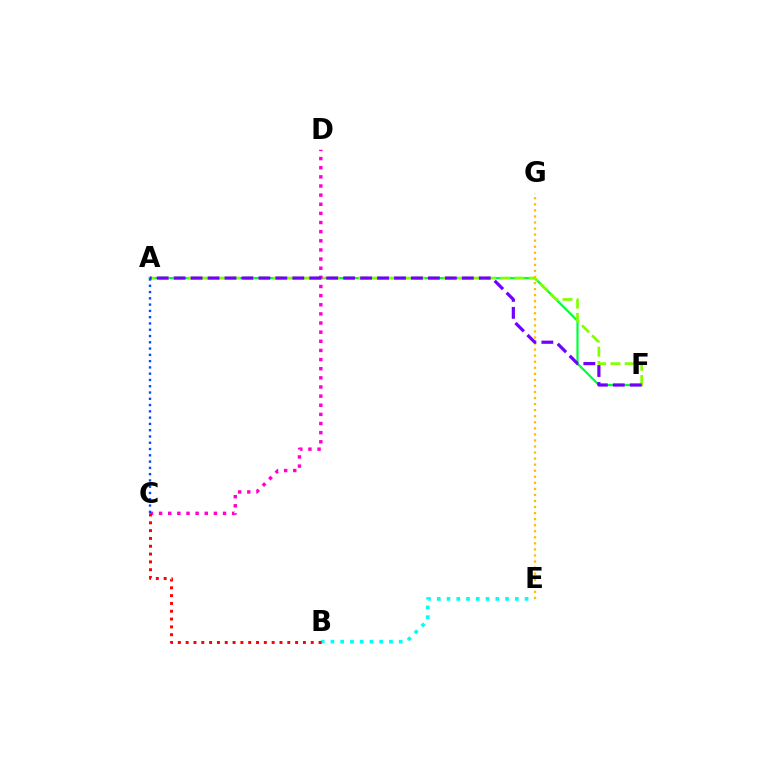{('B', 'E'): [{'color': '#00fff6', 'line_style': 'dotted', 'thickness': 2.65}], ('A', 'F'): [{'color': '#00ff39', 'line_style': 'solid', 'thickness': 1.6}, {'color': '#84ff00', 'line_style': 'dashed', 'thickness': 1.93}, {'color': '#7200ff', 'line_style': 'dashed', 'thickness': 2.3}], ('C', 'D'): [{'color': '#ff00cf', 'line_style': 'dotted', 'thickness': 2.48}], ('E', 'G'): [{'color': '#ffbd00', 'line_style': 'dotted', 'thickness': 1.65}], ('A', 'C'): [{'color': '#004bff', 'line_style': 'dotted', 'thickness': 1.71}], ('B', 'C'): [{'color': '#ff0000', 'line_style': 'dotted', 'thickness': 2.12}]}